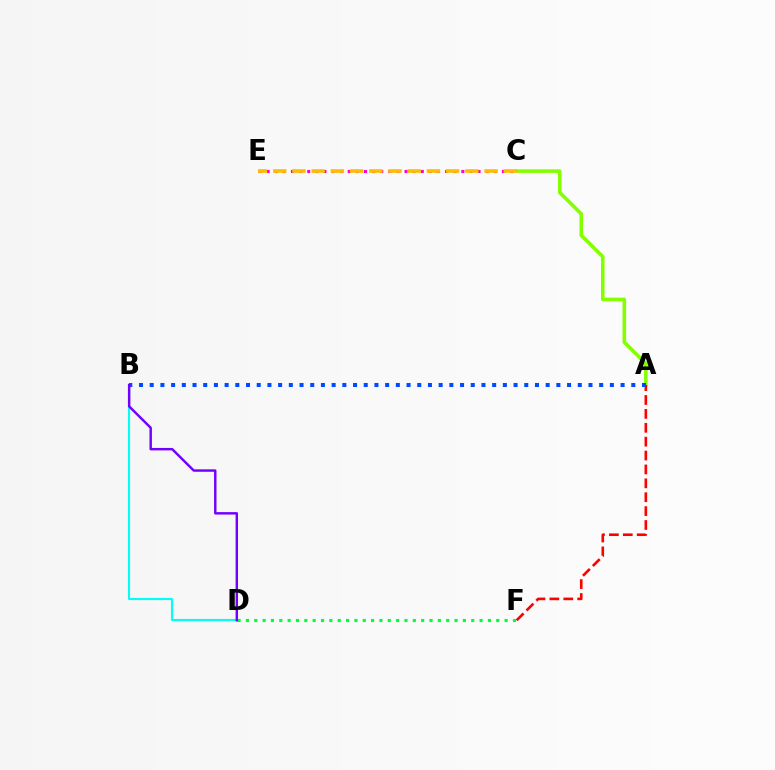{('A', 'C'): [{'color': '#84ff00', 'line_style': 'solid', 'thickness': 2.58}], ('C', 'E'): [{'color': '#ff00cf', 'line_style': 'dotted', 'thickness': 2.2}, {'color': '#ffbd00', 'line_style': 'dashed', 'thickness': 2.61}], ('B', 'D'): [{'color': '#00fff6', 'line_style': 'solid', 'thickness': 1.53}, {'color': '#7200ff', 'line_style': 'solid', 'thickness': 1.76}], ('A', 'F'): [{'color': '#ff0000', 'line_style': 'dashed', 'thickness': 1.89}], ('D', 'F'): [{'color': '#00ff39', 'line_style': 'dotted', 'thickness': 2.27}], ('A', 'B'): [{'color': '#004bff', 'line_style': 'dotted', 'thickness': 2.91}]}